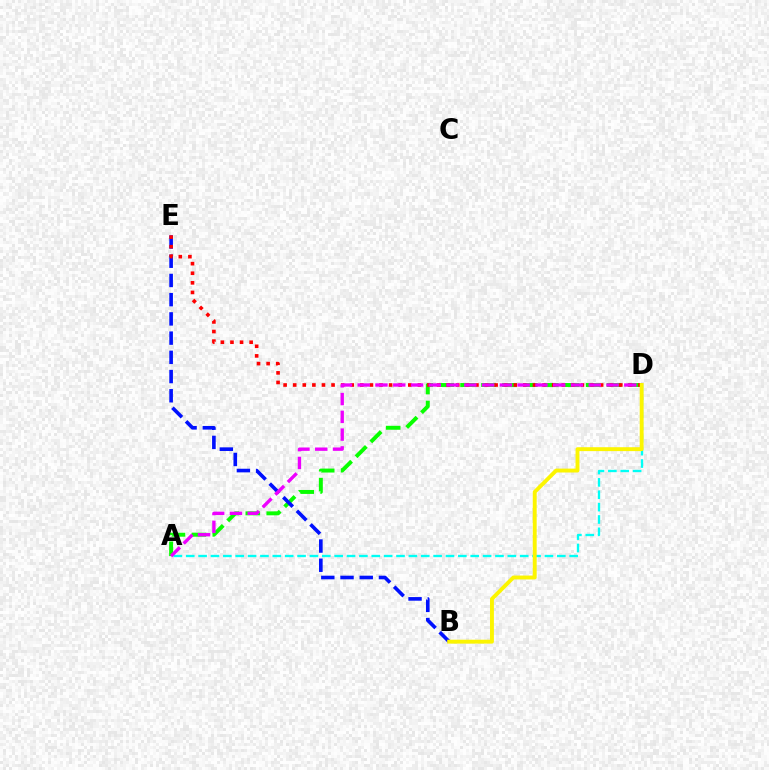{('A', 'D'): [{'color': '#08ff00', 'line_style': 'dashed', 'thickness': 2.84}, {'color': '#00fff6', 'line_style': 'dashed', 'thickness': 1.68}, {'color': '#ee00ff', 'line_style': 'dashed', 'thickness': 2.41}], ('B', 'E'): [{'color': '#0010ff', 'line_style': 'dashed', 'thickness': 2.61}], ('D', 'E'): [{'color': '#ff0000', 'line_style': 'dotted', 'thickness': 2.61}], ('B', 'D'): [{'color': '#fcf500', 'line_style': 'solid', 'thickness': 2.81}]}